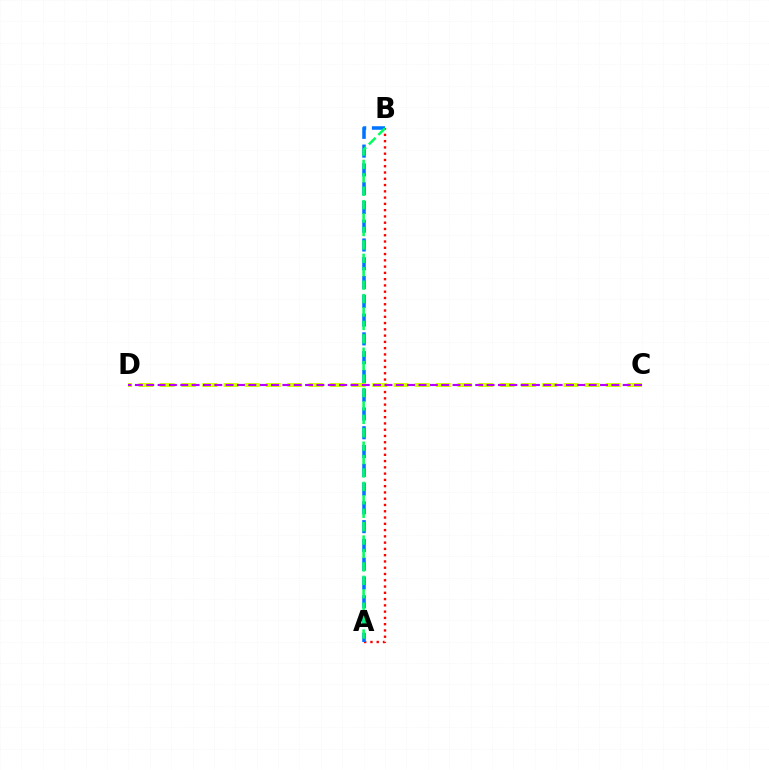{('A', 'B'): [{'color': '#ff0000', 'line_style': 'dotted', 'thickness': 1.7}, {'color': '#0074ff', 'line_style': 'dashed', 'thickness': 2.55}, {'color': '#00ff5c', 'line_style': 'dashed', 'thickness': 1.82}], ('C', 'D'): [{'color': '#d1ff00', 'line_style': 'dashed', 'thickness': 2.89}, {'color': '#b900ff', 'line_style': 'dashed', 'thickness': 1.54}]}